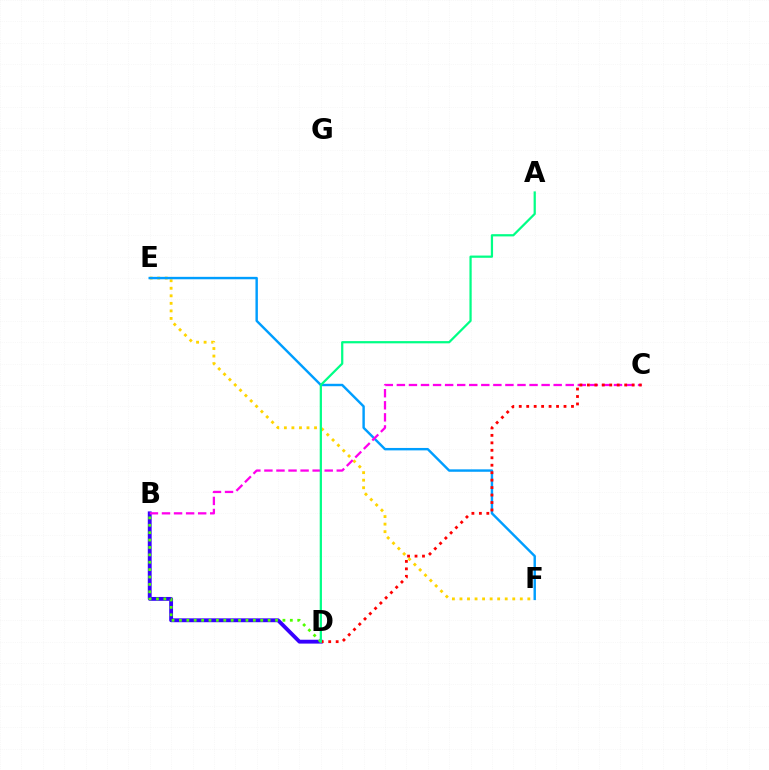{('B', 'D'): [{'color': '#3700ff', 'line_style': 'solid', 'thickness': 2.78}, {'color': '#4fff00', 'line_style': 'dotted', 'thickness': 2.01}], ('E', 'F'): [{'color': '#ffd500', 'line_style': 'dotted', 'thickness': 2.05}, {'color': '#009eff', 'line_style': 'solid', 'thickness': 1.75}], ('B', 'C'): [{'color': '#ff00ed', 'line_style': 'dashed', 'thickness': 1.64}], ('C', 'D'): [{'color': '#ff0000', 'line_style': 'dotted', 'thickness': 2.03}], ('A', 'D'): [{'color': '#00ff86', 'line_style': 'solid', 'thickness': 1.61}]}